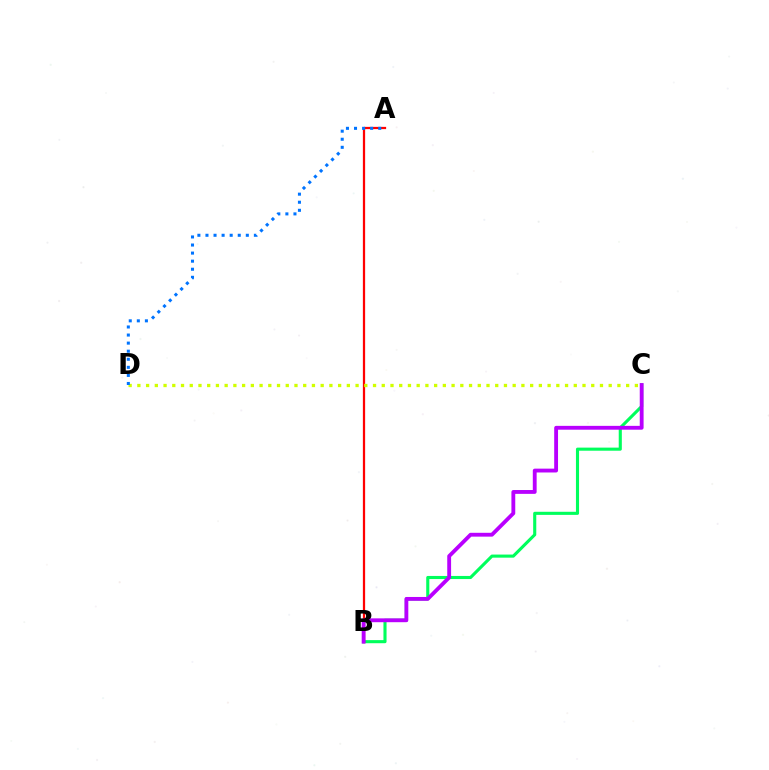{('B', 'C'): [{'color': '#00ff5c', 'line_style': 'solid', 'thickness': 2.23}, {'color': '#b900ff', 'line_style': 'solid', 'thickness': 2.76}], ('A', 'B'): [{'color': '#ff0000', 'line_style': 'solid', 'thickness': 1.62}], ('C', 'D'): [{'color': '#d1ff00', 'line_style': 'dotted', 'thickness': 2.37}], ('A', 'D'): [{'color': '#0074ff', 'line_style': 'dotted', 'thickness': 2.19}]}